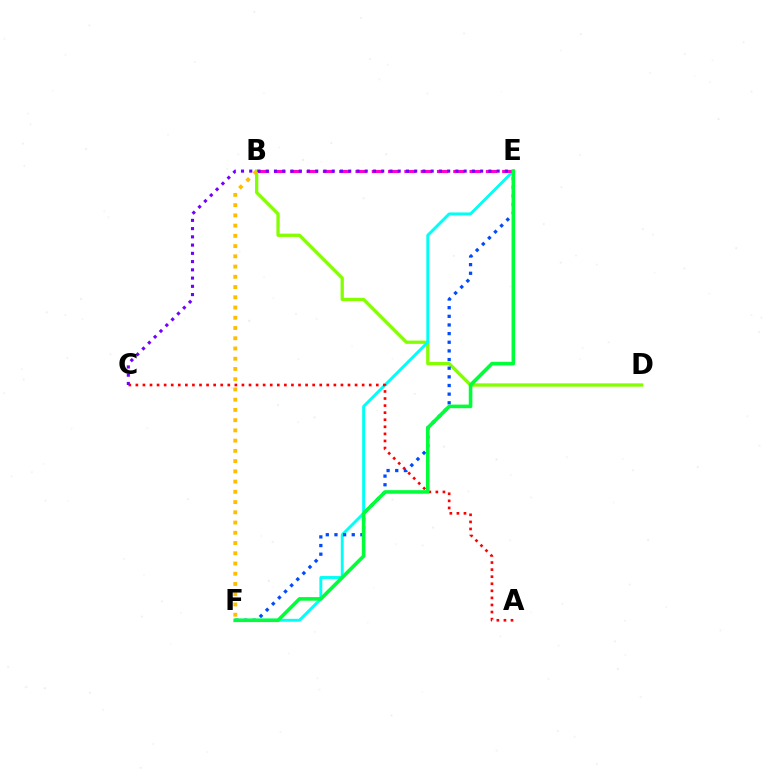{('B', 'D'): [{'color': '#84ff00', 'line_style': 'solid', 'thickness': 2.37}], ('E', 'F'): [{'color': '#00fff6', 'line_style': 'solid', 'thickness': 2.09}, {'color': '#004bff', 'line_style': 'dotted', 'thickness': 2.35}, {'color': '#00ff39', 'line_style': 'solid', 'thickness': 2.59}], ('A', 'C'): [{'color': '#ff0000', 'line_style': 'dotted', 'thickness': 1.92}], ('B', 'E'): [{'color': '#ff00cf', 'line_style': 'dashed', 'thickness': 2.21}], ('C', 'E'): [{'color': '#7200ff', 'line_style': 'dotted', 'thickness': 2.24}], ('B', 'F'): [{'color': '#ffbd00', 'line_style': 'dotted', 'thickness': 2.78}]}